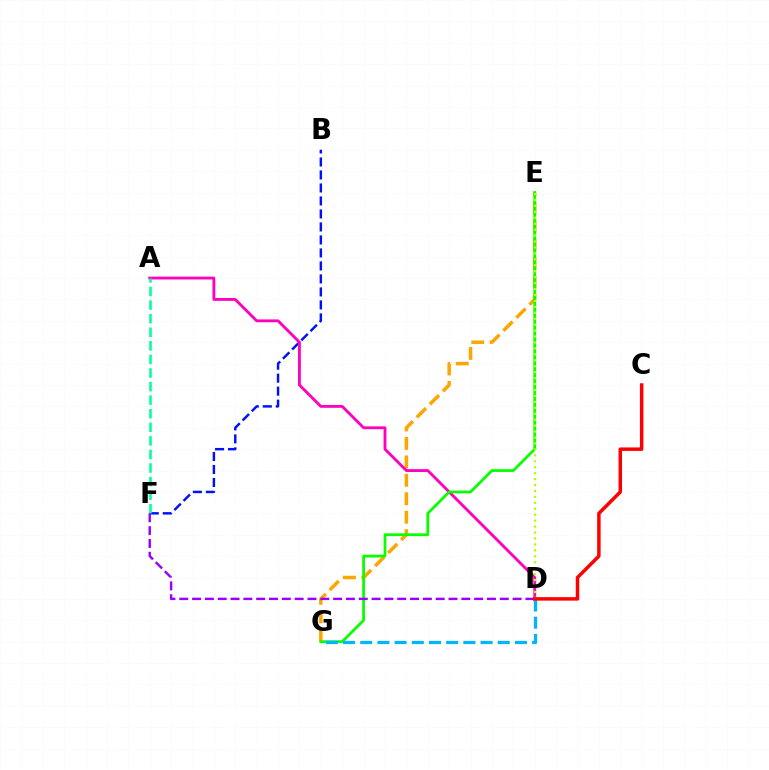{('B', 'F'): [{'color': '#0010ff', 'line_style': 'dashed', 'thickness': 1.77}], ('E', 'G'): [{'color': '#ffa500', 'line_style': 'dashed', 'thickness': 2.51}, {'color': '#08ff00', 'line_style': 'solid', 'thickness': 1.99}], ('A', 'D'): [{'color': '#ff00bd', 'line_style': 'solid', 'thickness': 2.04}], ('A', 'F'): [{'color': '#00ff9d', 'line_style': 'dashed', 'thickness': 1.84}], ('D', 'G'): [{'color': '#00b5ff', 'line_style': 'dashed', 'thickness': 2.34}], ('D', 'E'): [{'color': '#b3ff00', 'line_style': 'dotted', 'thickness': 1.61}], ('D', 'F'): [{'color': '#9b00ff', 'line_style': 'dashed', 'thickness': 1.74}], ('C', 'D'): [{'color': '#ff0000', 'line_style': 'solid', 'thickness': 2.5}]}